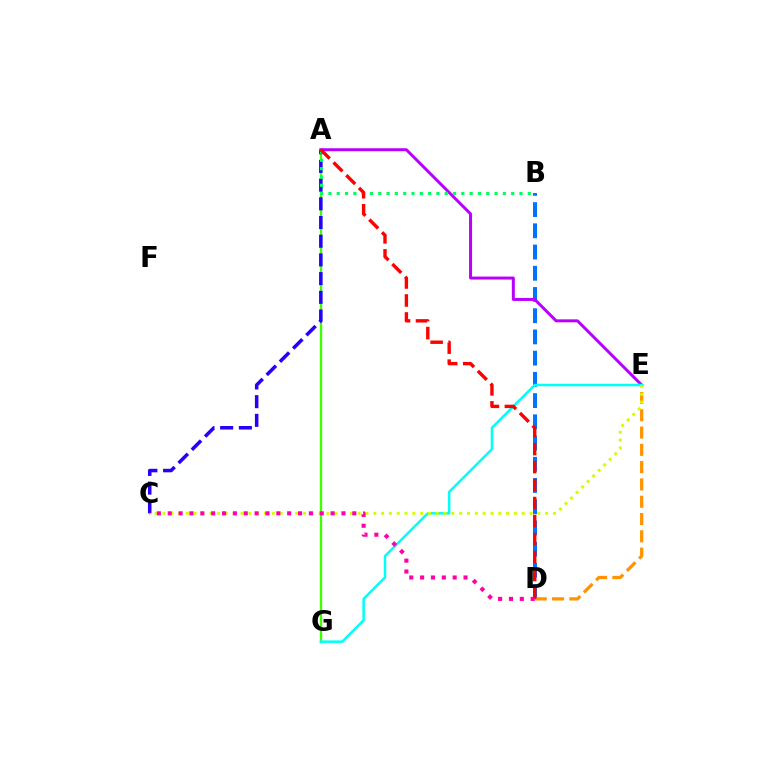{('B', 'D'): [{'color': '#0074ff', 'line_style': 'dashed', 'thickness': 2.88}], ('D', 'E'): [{'color': '#ff9400', 'line_style': 'dashed', 'thickness': 2.35}], ('A', 'G'): [{'color': '#3dff00', 'line_style': 'solid', 'thickness': 1.66}], ('A', 'C'): [{'color': '#2500ff', 'line_style': 'dashed', 'thickness': 2.54}], ('A', 'E'): [{'color': '#b900ff', 'line_style': 'solid', 'thickness': 2.15}], ('A', 'B'): [{'color': '#00ff5c', 'line_style': 'dotted', 'thickness': 2.26}], ('E', 'G'): [{'color': '#00fff6', 'line_style': 'solid', 'thickness': 1.81}], ('A', 'D'): [{'color': '#ff0000', 'line_style': 'dashed', 'thickness': 2.44}], ('C', 'E'): [{'color': '#d1ff00', 'line_style': 'dotted', 'thickness': 2.12}], ('C', 'D'): [{'color': '#ff00ac', 'line_style': 'dotted', 'thickness': 2.95}]}